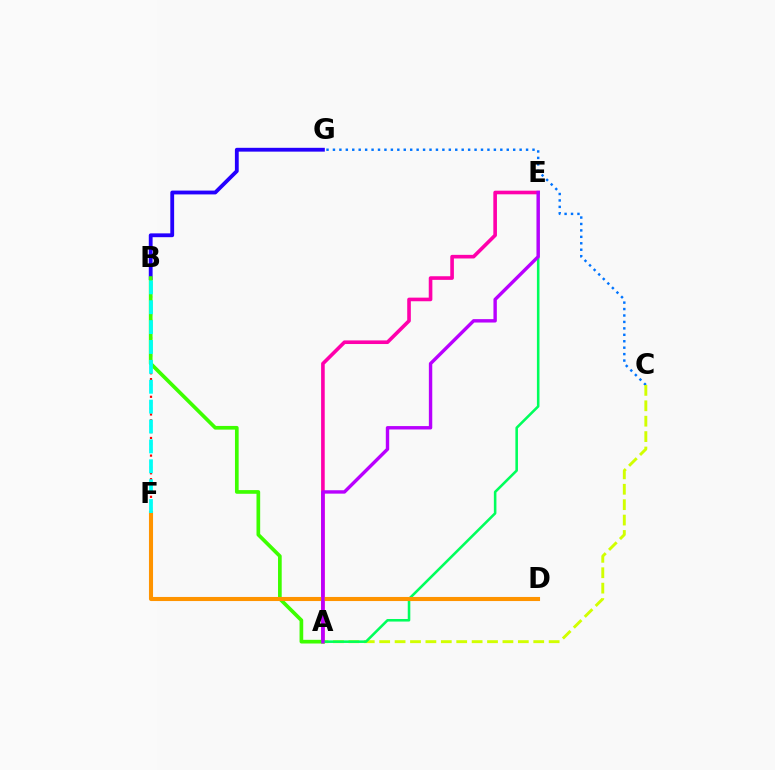{('C', 'G'): [{'color': '#0074ff', 'line_style': 'dotted', 'thickness': 1.75}], ('B', 'G'): [{'color': '#2500ff', 'line_style': 'solid', 'thickness': 2.75}], ('B', 'F'): [{'color': '#ff0000', 'line_style': 'dotted', 'thickness': 1.6}, {'color': '#00fff6', 'line_style': 'dashed', 'thickness': 2.7}], ('A', 'C'): [{'color': '#d1ff00', 'line_style': 'dashed', 'thickness': 2.09}], ('A', 'E'): [{'color': '#ff00ac', 'line_style': 'solid', 'thickness': 2.61}, {'color': '#00ff5c', 'line_style': 'solid', 'thickness': 1.84}, {'color': '#b900ff', 'line_style': 'solid', 'thickness': 2.44}], ('A', 'B'): [{'color': '#3dff00', 'line_style': 'solid', 'thickness': 2.65}], ('D', 'F'): [{'color': '#ff9400', 'line_style': 'solid', 'thickness': 2.94}]}